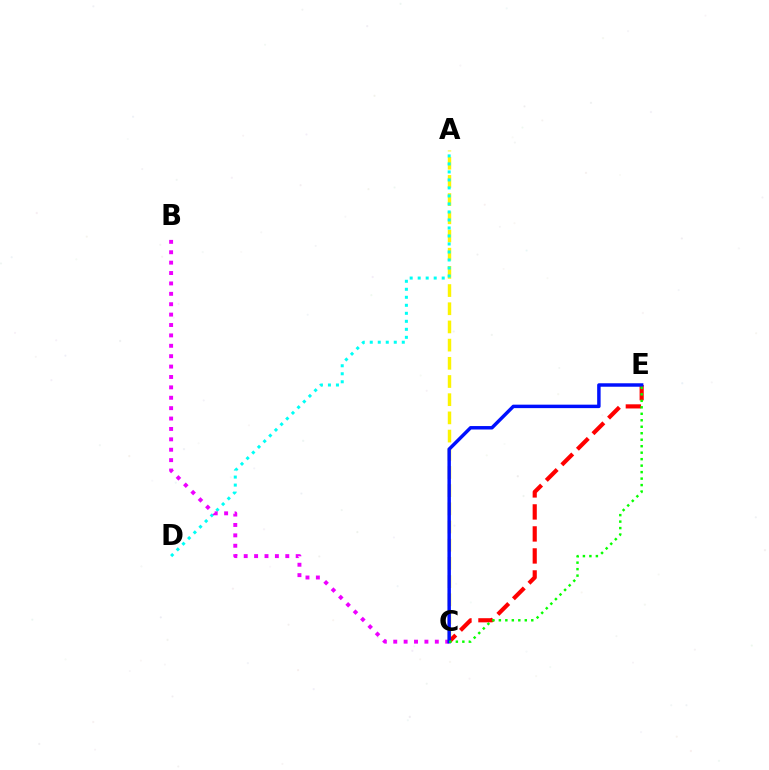{('A', 'C'): [{'color': '#fcf500', 'line_style': 'dashed', 'thickness': 2.47}], ('A', 'D'): [{'color': '#00fff6', 'line_style': 'dotted', 'thickness': 2.18}], ('C', 'E'): [{'color': '#ff0000', 'line_style': 'dashed', 'thickness': 2.99}, {'color': '#0010ff', 'line_style': 'solid', 'thickness': 2.49}, {'color': '#08ff00', 'line_style': 'dotted', 'thickness': 1.76}], ('B', 'C'): [{'color': '#ee00ff', 'line_style': 'dotted', 'thickness': 2.82}]}